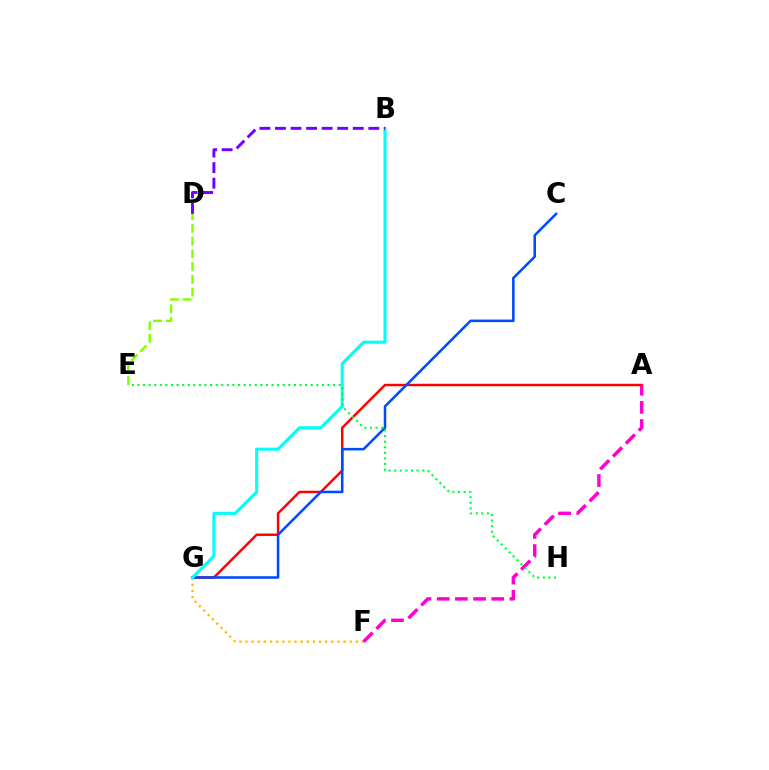{('A', 'G'): [{'color': '#ff0000', 'line_style': 'solid', 'thickness': 1.77}], ('D', 'E'): [{'color': '#84ff00', 'line_style': 'dashed', 'thickness': 1.73}], ('C', 'G'): [{'color': '#004bff', 'line_style': 'solid', 'thickness': 1.83}], ('F', 'G'): [{'color': '#ffbd00', 'line_style': 'dotted', 'thickness': 1.67}], ('B', 'G'): [{'color': '#00fff6', 'line_style': 'solid', 'thickness': 2.22}], ('B', 'D'): [{'color': '#7200ff', 'line_style': 'dashed', 'thickness': 2.11}], ('A', 'F'): [{'color': '#ff00cf', 'line_style': 'dashed', 'thickness': 2.47}], ('E', 'H'): [{'color': '#00ff39', 'line_style': 'dotted', 'thickness': 1.52}]}